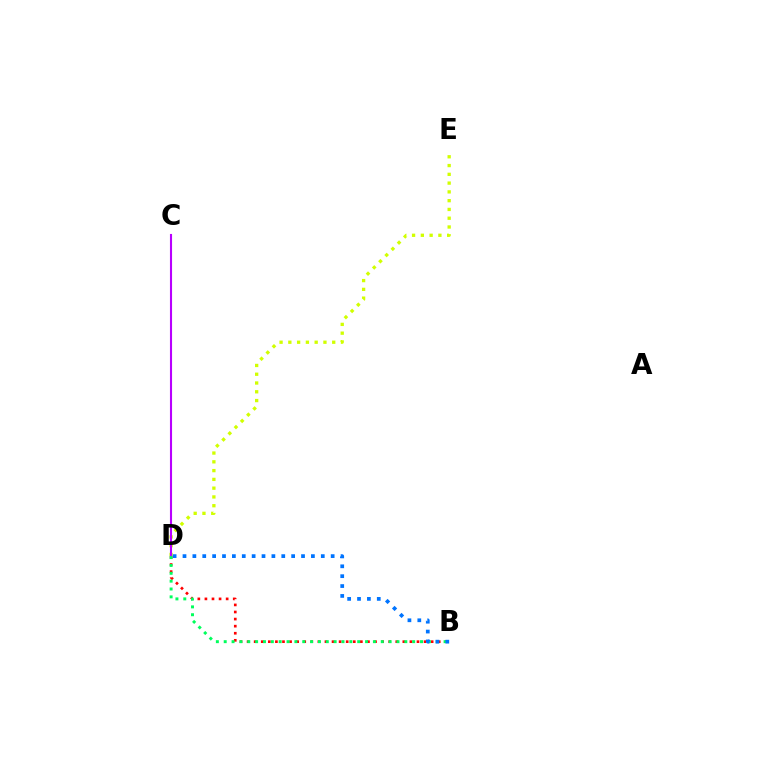{('B', 'D'): [{'color': '#ff0000', 'line_style': 'dotted', 'thickness': 1.92}, {'color': '#00ff5c', 'line_style': 'dotted', 'thickness': 2.13}, {'color': '#0074ff', 'line_style': 'dotted', 'thickness': 2.68}], ('D', 'E'): [{'color': '#d1ff00', 'line_style': 'dotted', 'thickness': 2.38}], ('C', 'D'): [{'color': '#b900ff', 'line_style': 'solid', 'thickness': 1.51}]}